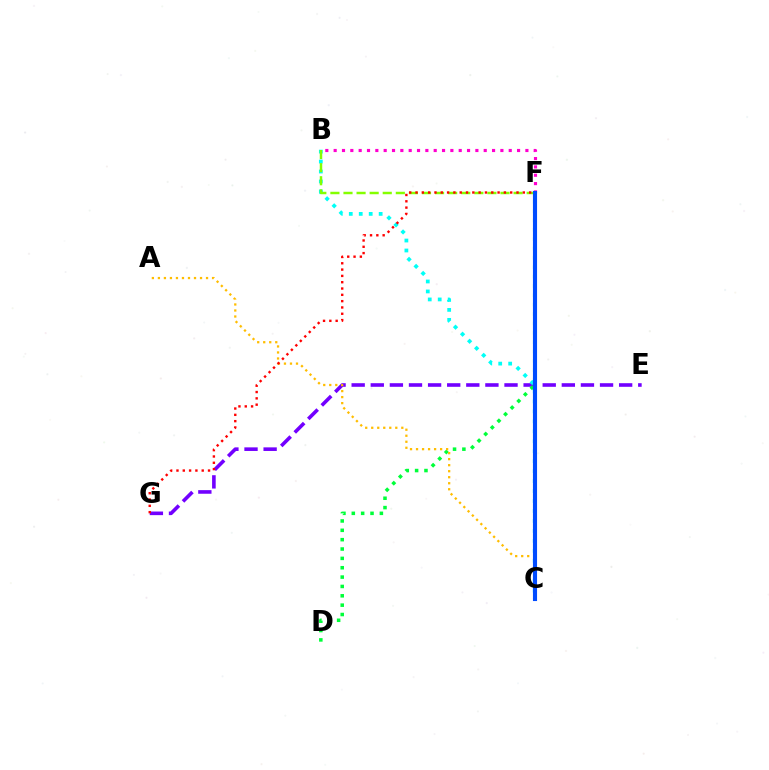{('E', 'G'): [{'color': '#7200ff', 'line_style': 'dashed', 'thickness': 2.6}], ('B', 'C'): [{'color': '#00fff6', 'line_style': 'dotted', 'thickness': 2.71}], ('B', 'F'): [{'color': '#84ff00', 'line_style': 'dashed', 'thickness': 1.78}, {'color': '#ff00cf', 'line_style': 'dotted', 'thickness': 2.27}], ('D', 'F'): [{'color': '#00ff39', 'line_style': 'dotted', 'thickness': 2.54}], ('A', 'C'): [{'color': '#ffbd00', 'line_style': 'dotted', 'thickness': 1.64}], ('F', 'G'): [{'color': '#ff0000', 'line_style': 'dotted', 'thickness': 1.71}], ('C', 'F'): [{'color': '#004bff', 'line_style': 'solid', 'thickness': 2.95}]}